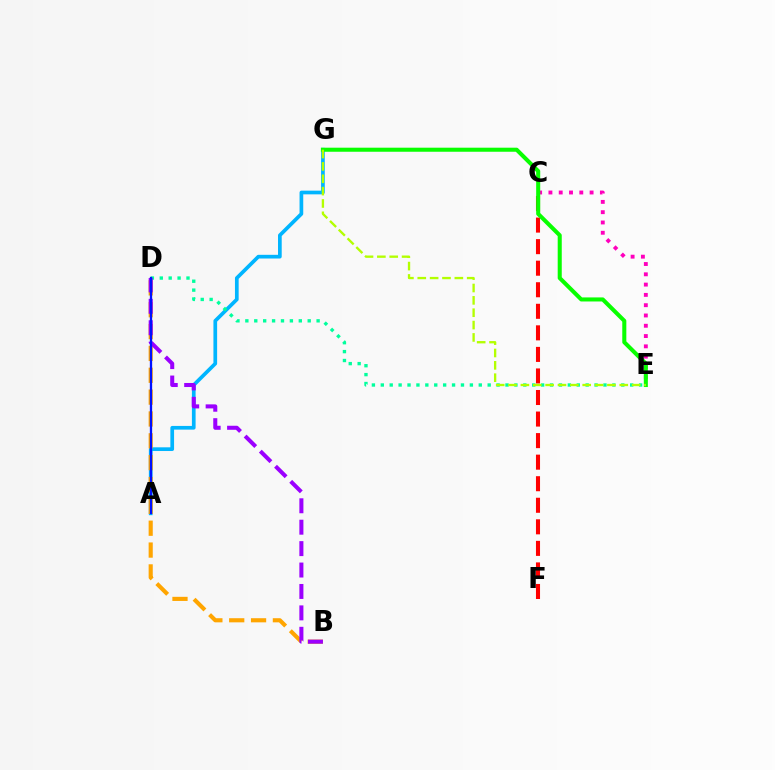{('A', 'G'): [{'color': '#00b5ff', 'line_style': 'solid', 'thickness': 2.66}], ('C', 'E'): [{'color': '#ff00bd', 'line_style': 'dotted', 'thickness': 2.8}], ('B', 'D'): [{'color': '#ffa500', 'line_style': 'dashed', 'thickness': 2.97}, {'color': '#9b00ff', 'line_style': 'dashed', 'thickness': 2.91}], ('D', 'E'): [{'color': '#00ff9d', 'line_style': 'dotted', 'thickness': 2.42}], ('C', 'F'): [{'color': '#ff0000', 'line_style': 'dashed', 'thickness': 2.93}], ('E', 'G'): [{'color': '#08ff00', 'line_style': 'solid', 'thickness': 2.92}, {'color': '#b3ff00', 'line_style': 'dashed', 'thickness': 1.68}], ('A', 'D'): [{'color': '#0010ff', 'line_style': 'solid', 'thickness': 1.65}]}